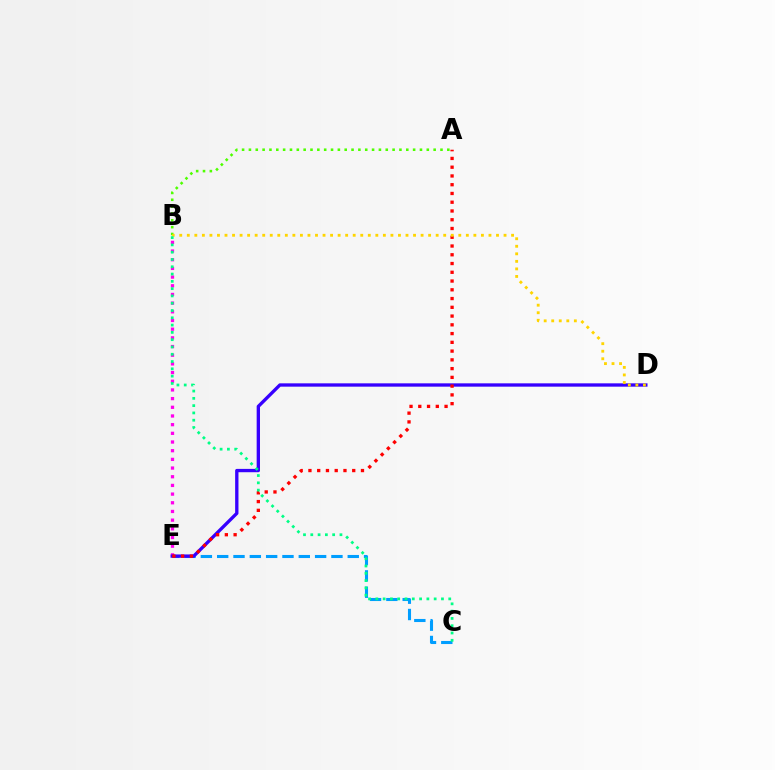{('B', 'E'): [{'color': '#ff00ed', 'line_style': 'dotted', 'thickness': 2.36}], ('A', 'B'): [{'color': '#4fff00', 'line_style': 'dotted', 'thickness': 1.86}], ('C', 'E'): [{'color': '#009eff', 'line_style': 'dashed', 'thickness': 2.22}], ('D', 'E'): [{'color': '#3700ff', 'line_style': 'solid', 'thickness': 2.4}], ('A', 'E'): [{'color': '#ff0000', 'line_style': 'dotted', 'thickness': 2.38}], ('B', 'D'): [{'color': '#ffd500', 'line_style': 'dotted', 'thickness': 2.05}], ('B', 'C'): [{'color': '#00ff86', 'line_style': 'dotted', 'thickness': 1.98}]}